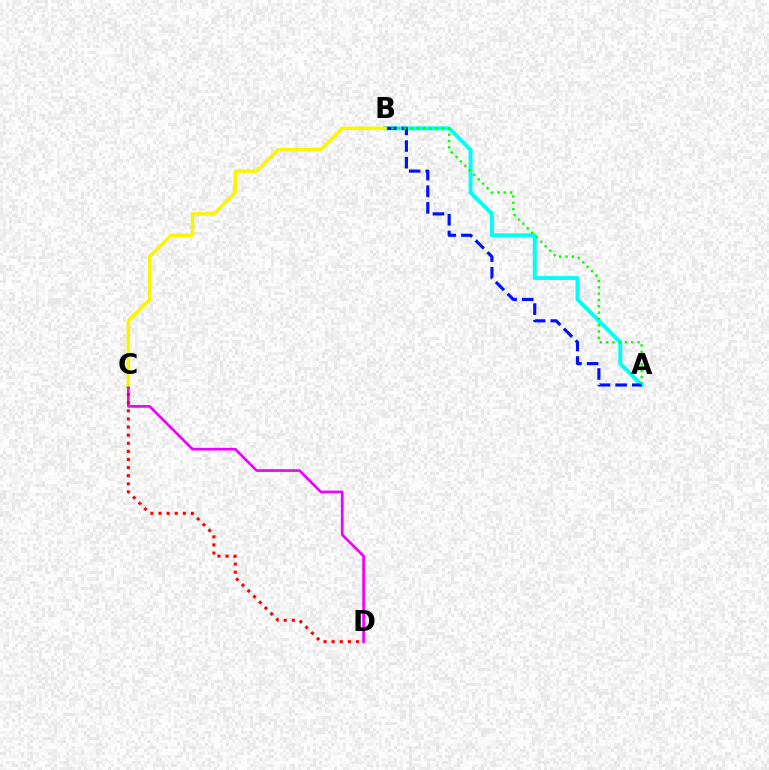{('A', 'B'): [{'color': '#00fff6', 'line_style': 'solid', 'thickness': 2.85}, {'color': '#0010ff', 'line_style': 'dashed', 'thickness': 2.26}, {'color': '#08ff00', 'line_style': 'dotted', 'thickness': 1.71}], ('C', 'D'): [{'color': '#ee00ff', 'line_style': 'solid', 'thickness': 1.92}, {'color': '#ff0000', 'line_style': 'dotted', 'thickness': 2.2}], ('B', 'C'): [{'color': '#fcf500', 'line_style': 'solid', 'thickness': 2.52}]}